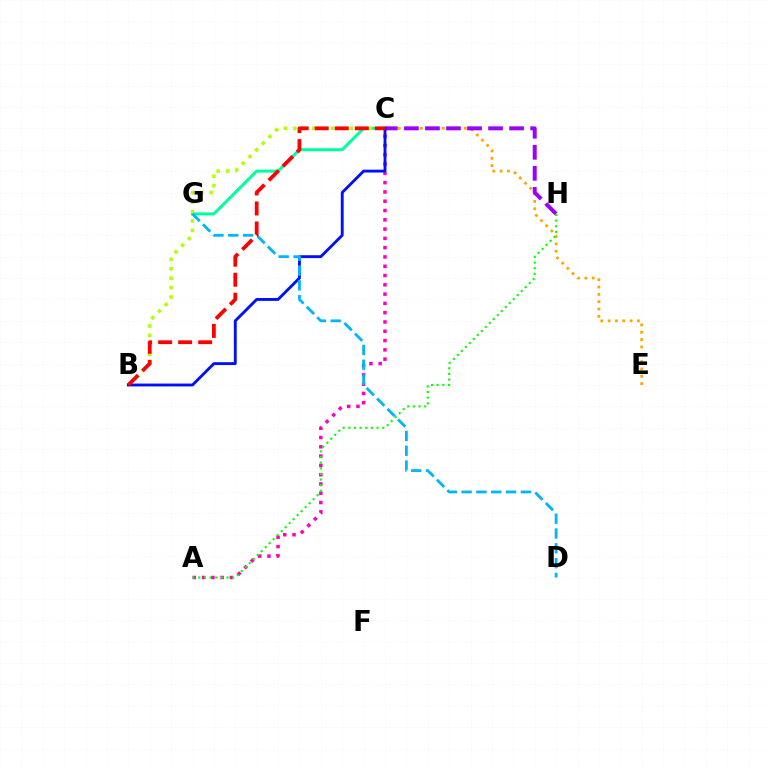{('A', 'C'): [{'color': '#ff00bd', 'line_style': 'dotted', 'thickness': 2.52}], ('C', 'G'): [{'color': '#00ff9d', 'line_style': 'solid', 'thickness': 2.18}], ('B', 'C'): [{'color': '#b3ff00', 'line_style': 'dotted', 'thickness': 2.57}, {'color': '#0010ff', 'line_style': 'solid', 'thickness': 2.07}, {'color': '#ff0000', 'line_style': 'dashed', 'thickness': 2.72}], ('C', 'E'): [{'color': '#ffa500', 'line_style': 'dotted', 'thickness': 1.99}], ('C', 'H'): [{'color': '#9b00ff', 'line_style': 'dashed', 'thickness': 2.86}], ('D', 'G'): [{'color': '#00b5ff', 'line_style': 'dashed', 'thickness': 2.01}], ('A', 'H'): [{'color': '#08ff00', 'line_style': 'dotted', 'thickness': 1.53}]}